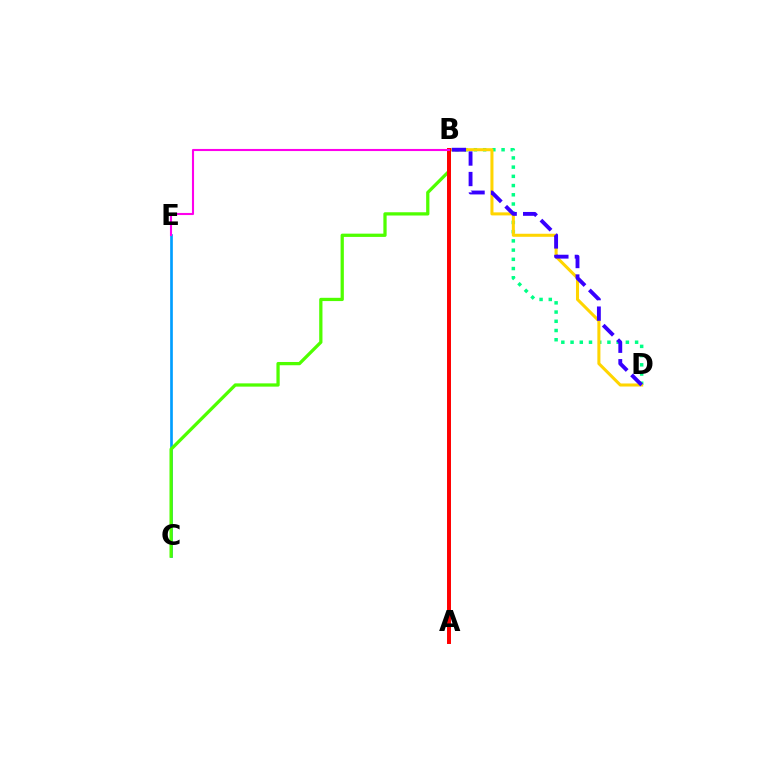{('B', 'D'): [{'color': '#00ff86', 'line_style': 'dotted', 'thickness': 2.51}, {'color': '#ffd500', 'line_style': 'solid', 'thickness': 2.19}, {'color': '#3700ff', 'line_style': 'dashed', 'thickness': 2.78}], ('C', 'E'): [{'color': '#009eff', 'line_style': 'solid', 'thickness': 1.92}], ('B', 'C'): [{'color': '#4fff00', 'line_style': 'solid', 'thickness': 2.35}], ('A', 'B'): [{'color': '#ff0000', 'line_style': 'solid', 'thickness': 2.85}], ('B', 'E'): [{'color': '#ff00ed', 'line_style': 'solid', 'thickness': 1.51}]}